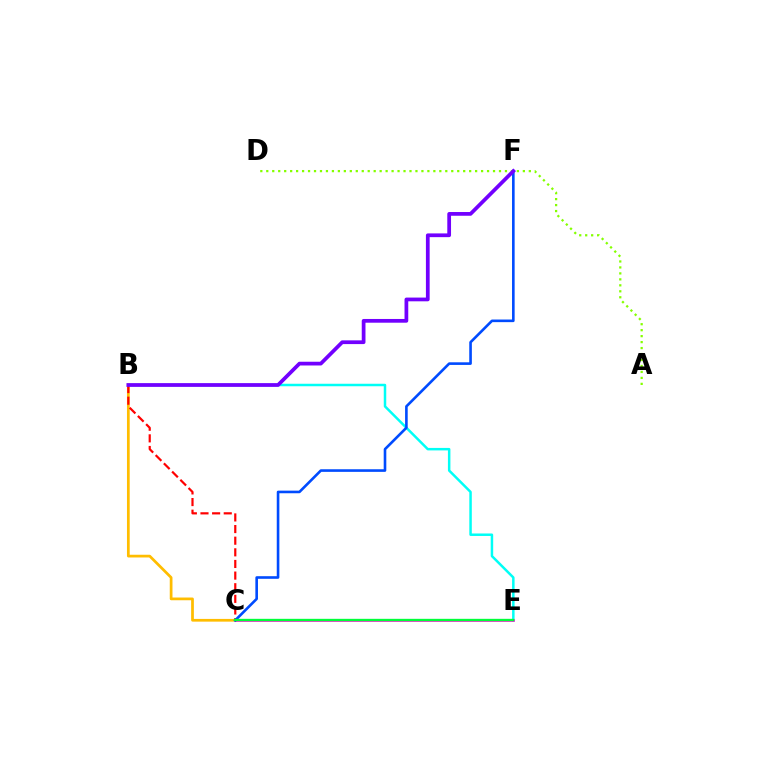{('B', 'E'): [{'color': '#00fff6', 'line_style': 'solid', 'thickness': 1.79}], ('B', 'C'): [{'color': '#ffbd00', 'line_style': 'solid', 'thickness': 1.96}, {'color': '#ff0000', 'line_style': 'dashed', 'thickness': 1.58}], ('C', 'E'): [{'color': '#ff00cf', 'line_style': 'solid', 'thickness': 1.85}, {'color': '#00ff39', 'line_style': 'solid', 'thickness': 1.69}], ('A', 'D'): [{'color': '#84ff00', 'line_style': 'dotted', 'thickness': 1.62}], ('C', 'F'): [{'color': '#004bff', 'line_style': 'solid', 'thickness': 1.88}], ('B', 'F'): [{'color': '#7200ff', 'line_style': 'solid', 'thickness': 2.69}]}